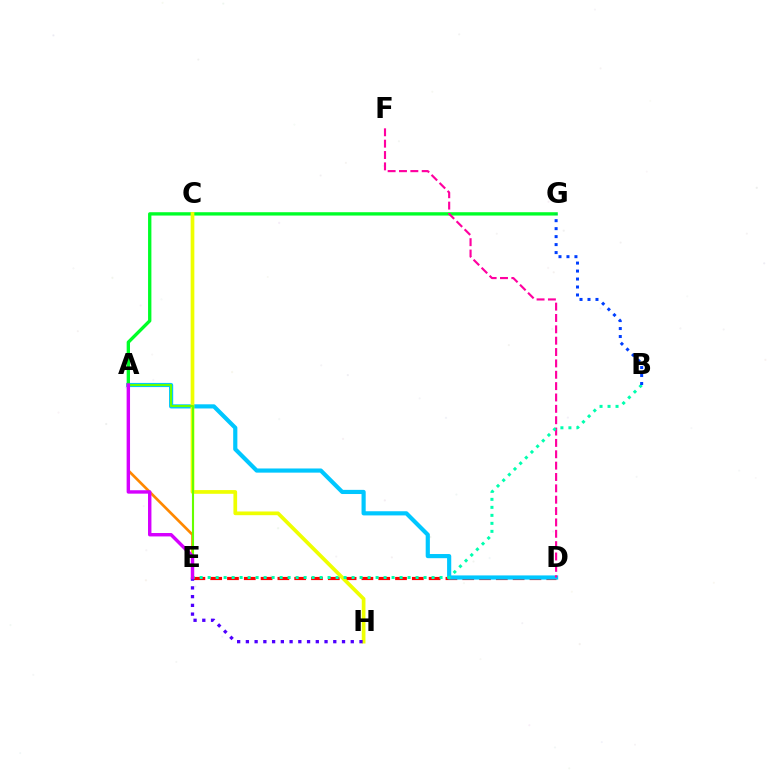{('D', 'E'): [{'color': '#ff0000', 'line_style': 'dashed', 'thickness': 2.28}], ('A', 'E'): [{'color': '#ff8800', 'line_style': 'solid', 'thickness': 1.92}, {'color': '#66ff00', 'line_style': 'solid', 'thickness': 1.52}, {'color': '#d600ff', 'line_style': 'solid', 'thickness': 2.46}], ('A', 'D'): [{'color': '#00c7ff', 'line_style': 'solid', 'thickness': 3.0}], ('A', 'G'): [{'color': '#00ff27', 'line_style': 'solid', 'thickness': 2.4}], ('C', 'H'): [{'color': '#eeff00', 'line_style': 'solid', 'thickness': 2.67}], ('E', 'H'): [{'color': '#4f00ff', 'line_style': 'dotted', 'thickness': 2.37}], ('D', 'F'): [{'color': '#ff00a0', 'line_style': 'dashed', 'thickness': 1.54}], ('B', 'E'): [{'color': '#00ffaf', 'line_style': 'dotted', 'thickness': 2.17}], ('B', 'G'): [{'color': '#003fff', 'line_style': 'dotted', 'thickness': 2.17}]}